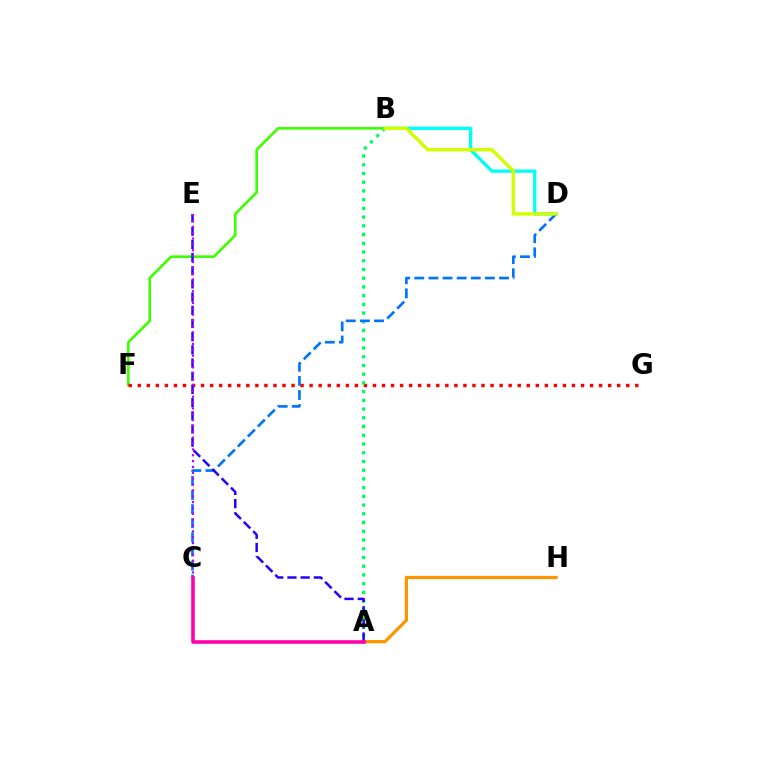{('A', 'H'): [{'color': '#ff9400', 'line_style': 'solid', 'thickness': 2.31}], ('B', 'F'): [{'color': '#3dff00', 'line_style': 'solid', 'thickness': 1.89}], ('F', 'G'): [{'color': '#ff0000', 'line_style': 'dotted', 'thickness': 2.46}], ('A', 'B'): [{'color': '#00ff5c', 'line_style': 'dotted', 'thickness': 2.37}], ('B', 'D'): [{'color': '#00fff6', 'line_style': 'solid', 'thickness': 2.41}, {'color': '#d1ff00', 'line_style': 'solid', 'thickness': 2.44}], ('C', 'D'): [{'color': '#0074ff', 'line_style': 'dashed', 'thickness': 1.92}], ('A', 'E'): [{'color': '#2500ff', 'line_style': 'dashed', 'thickness': 1.79}], ('C', 'E'): [{'color': '#b900ff', 'line_style': 'dotted', 'thickness': 1.59}], ('A', 'C'): [{'color': '#ff00ac', 'line_style': 'solid', 'thickness': 2.58}]}